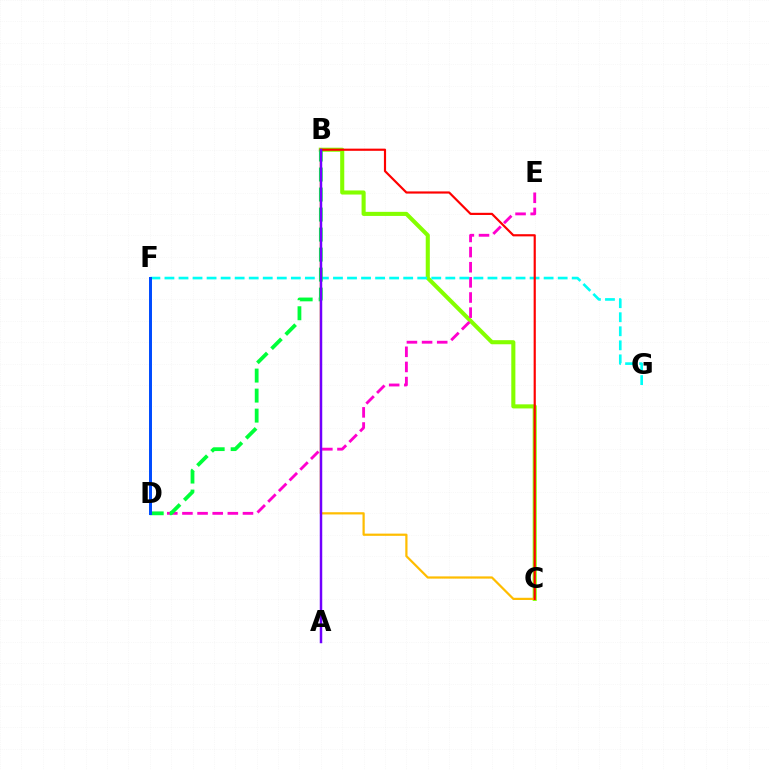{('B', 'C'): [{'color': '#84ff00', 'line_style': 'solid', 'thickness': 2.94}, {'color': '#ffbd00', 'line_style': 'solid', 'thickness': 1.6}, {'color': '#ff0000', 'line_style': 'solid', 'thickness': 1.56}], ('D', 'E'): [{'color': '#ff00cf', 'line_style': 'dashed', 'thickness': 2.06}], ('F', 'G'): [{'color': '#00fff6', 'line_style': 'dashed', 'thickness': 1.91}], ('B', 'D'): [{'color': '#00ff39', 'line_style': 'dashed', 'thickness': 2.72}], ('D', 'F'): [{'color': '#004bff', 'line_style': 'solid', 'thickness': 2.15}], ('A', 'B'): [{'color': '#7200ff', 'line_style': 'solid', 'thickness': 1.78}]}